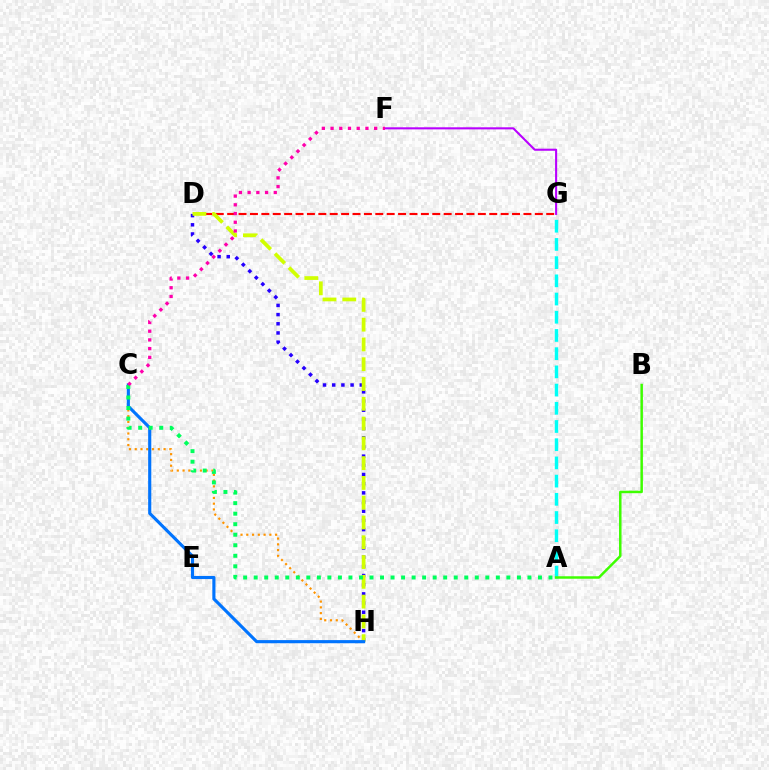{('C', 'H'): [{'color': '#ff9400', 'line_style': 'dotted', 'thickness': 1.57}, {'color': '#0074ff', 'line_style': 'solid', 'thickness': 2.25}], ('D', 'H'): [{'color': '#2500ff', 'line_style': 'dotted', 'thickness': 2.5}, {'color': '#d1ff00', 'line_style': 'dashed', 'thickness': 2.69}], ('D', 'G'): [{'color': '#ff0000', 'line_style': 'dashed', 'thickness': 1.55}], ('F', 'G'): [{'color': '#b900ff', 'line_style': 'solid', 'thickness': 1.5}], ('A', 'C'): [{'color': '#00ff5c', 'line_style': 'dotted', 'thickness': 2.86}], ('A', 'G'): [{'color': '#00fff6', 'line_style': 'dashed', 'thickness': 2.47}], ('A', 'B'): [{'color': '#3dff00', 'line_style': 'solid', 'thickness': 1.79}], ('C', 'F'): [{'color': '#ff00ac', 'line_style': 'dotted', 'thickness': 2.37}]}